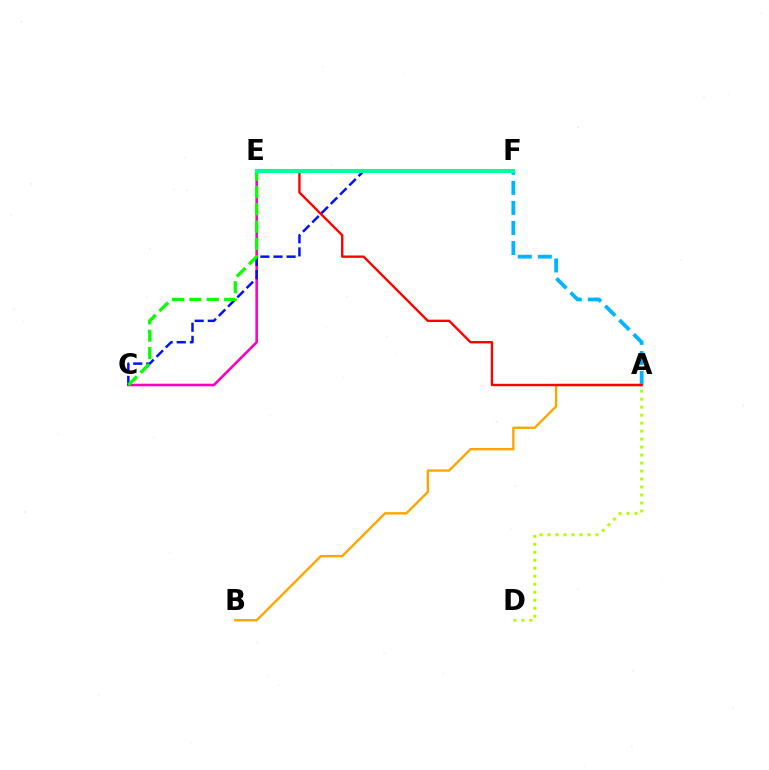{('E', 'F'): [{'color': '#9b00ff', 'line_style': 'solid', 'thickness': 2.85}, {'color': '#00ff9d', 'line_style': 'solid', 'thickness': 2.95}], ('C', 'E'): [{'color': '#ff00bd', 'line_style': 'solid', 'thickness': 1.86}, {'color': '#08ff00', 'line_style': 'dashed', 'thickness': 2.36}], ('A', 'F'): [{'color': '#00b5ff', 'line_style': 'dashed', 'thickness': 2.73}], ('A', 'B'): [{'color': '#ffa500', 'line_style': 'solid', 'thickness': 1.71}], ('C', 'F'): [{'color': '#0010ff', 'line_style': 'dashed', 'thickness': 1.78}], ('A', 'E'): [{'color': '#ff0000', 'line_style': 'solid', 'thickness': 1.71}], ('A', 'D'): [{'color': '#b3ff00', 'line_style': 'dotted', 'thickness': 2.17}]}